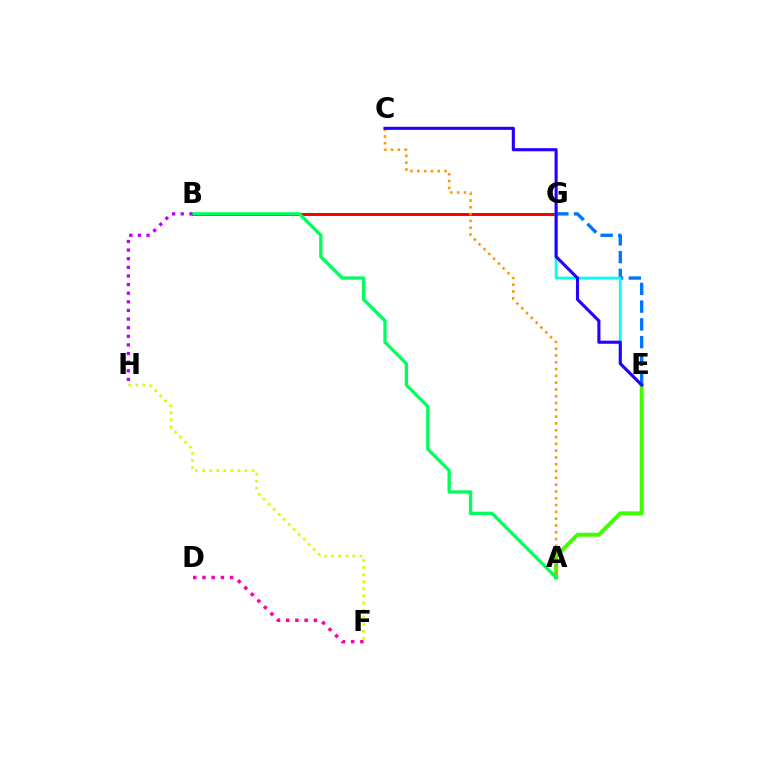{('A', 'E'): [{'color': '#3dff00', 'line_style': 'solid', 'thickness': 2.84}], ('B', 'G'): [{'color': '#ff0000', 'line_style': 'solid', 'thickness': 2.15}], ('F', 'H'): [{'color': '#d1ff00', 'line_style': 'dotted', 'thickness': 1.92}], ('A', 'B'): [{'color': '#00ff5c', 'line_style': 'solid', 'thickness': 2.39}], ('D', 'F'): [{'color': '#ff00ac', 'line_style': 'dotted', 'thickness': 2.51}], ('E', 'G'): [{'color': '#0074ff', 'line_style': 'dashed', 'thickness': 2.41}, {'color': '#00fff6', 'line_style': 'solid', 'thickness': 2.02}], ('A', 'C'): [{'color': '#ff9400', 'line_style': 'dotted', 'thickness': 1.85}], ('C', 'E'): [{'color': '#2500ff', 'line_style': 'solid', 'thickness': 2.23}], ('B', 'H'): [{'color': '#b900ff', 'line_style': 'dotted', 'thickness': 2.34}]}